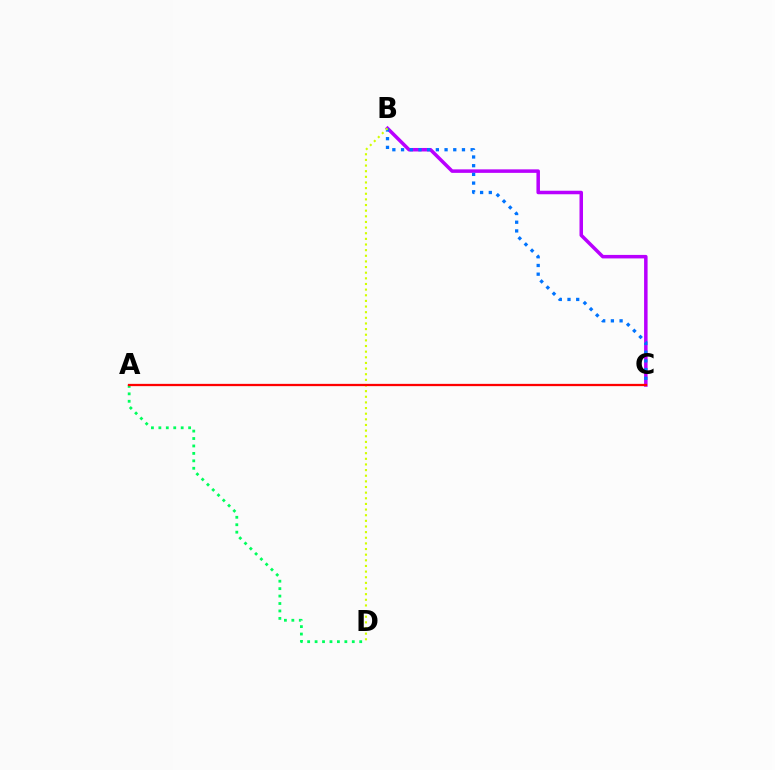{('A', 'D'): [{'color': '#00ff5c', 'line_style': 'dotted', 'thickness': 2.02}], ('B', 'C'): [{'color': '#b900ff', 'line_style': 'solid', 'thickness': 2.52}, {'color': '#0074ff', 'line_style': 'dotted', 'thickness': 2.36}], ('B', 'D'): [{'color': '#d1ff00', 'line_style': 'dotted', 'thickness': 1.53}], ('A', 'C'): [{'color': '#ff0000', 'line_style': 'solid', 'thickness': 1.63}]}